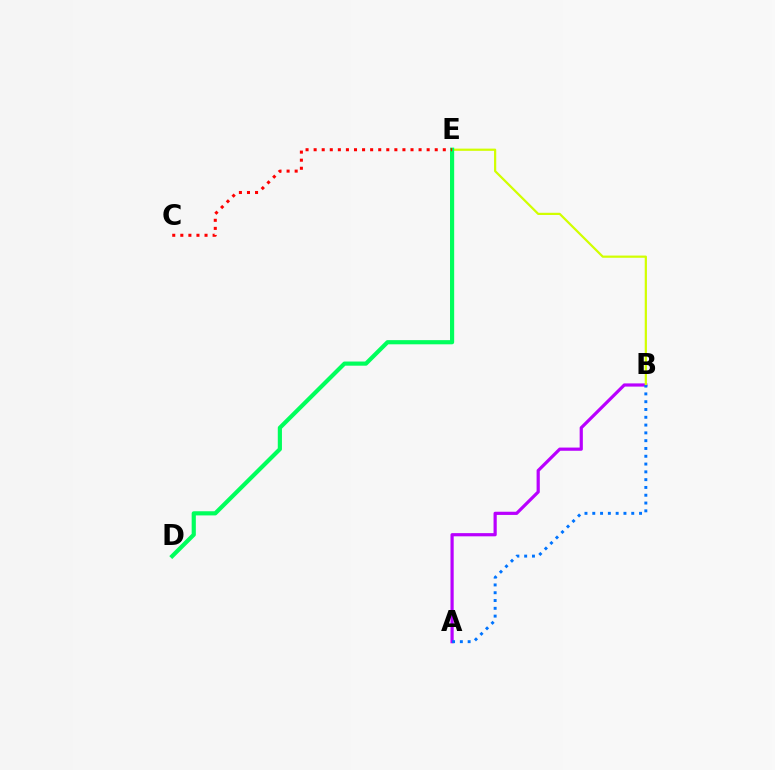{('A', 'B'): [{'color': '#b900ff', 'line_style': 'solid', 'thickness': 2.3}, {'color': '#0074ff', 'line_style': 'dotted', 'thickness': 2.12}], ('B', 'E'): [{'color': '#d1ff00', 'line_style': 'solid', 'thickness': 1.6}], ('D', 'E'): [{'color': '#00ff5c', 'line_style': 'solid', 'thickness': 3.0}], ('C', 'E'): [{'color': '#ff0000', 'line_style': 'dotted', 'thickness': 2.19}]}